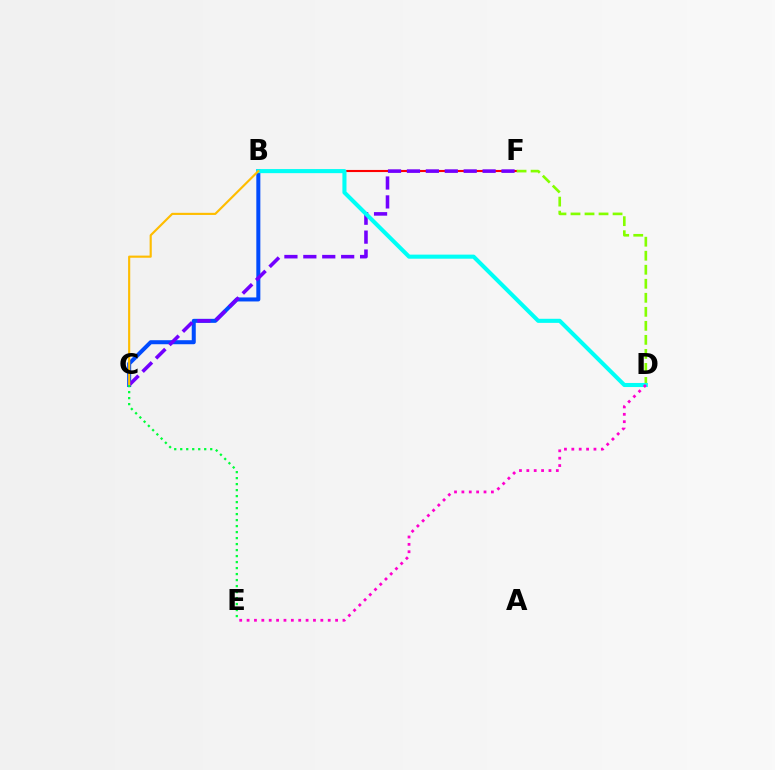{('B', 'F'): [{'color': '#ff0000', 'line_style': 'solid', 'thickness': 1.52}], ('D', 'F'): [{'color': '#84ff00', 'line_style': 'dashed', 'thickness': 1.9}], ('B', 'C'): [{'color': '#004bff', 'line_style': 'solid', 'thickness': 2.89}, {'color': '#ffbd00', 'line_style': 'solid', 'thickness': 1.54}], ('C', 'F'): [{'color': '#7200ff', 'line_style': 'dashed', 'thickness': 2.57}], ('B', 'D'): [{'color': '#00fff6', 'line_style': 'solid', 'thickness': 2.94}], ('D', 'E'): [{'color': '#ff00cf', 'line_style': 'dotted', 'thickness': 2.0}], ('C', 'E'): [{'color': '#00ff39', 'line_style': 'dotted', 'thickness': 1.63}]}